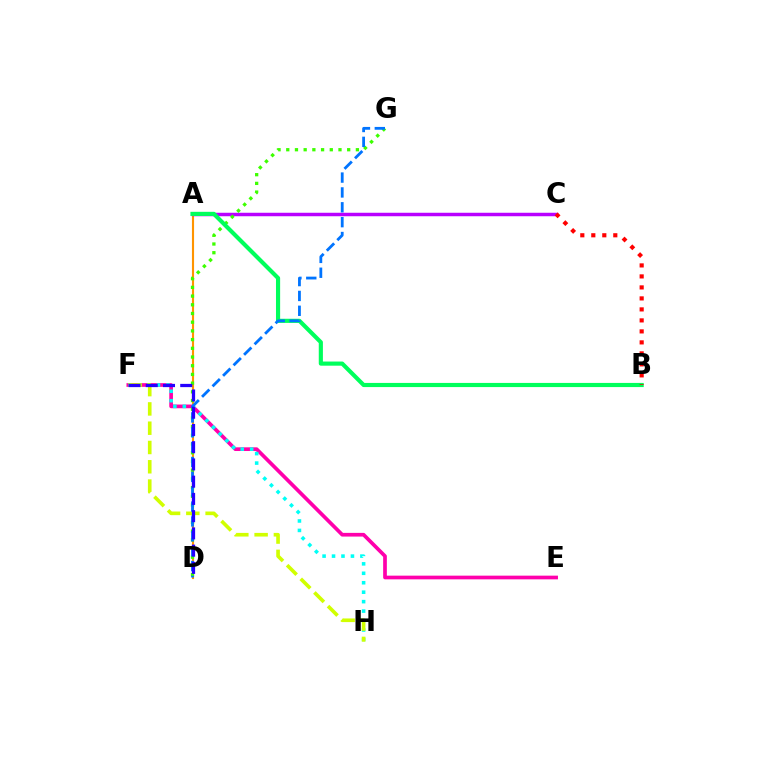{('A', 'D'): [{'color': '#ff9400', 'line_style': 'solid', 'thickness': 1.53}], ('A', 'C'): [{'color': '#b900ff', 'line_style': 'solid', 'thickness': 2.5}], ('E', 'F'): [{'color': '#ff00ac', 'line_style': 'solid', 'thickness': 2.66}], ('F', 'H'): [{'color': '#00fff6', 'line_style': 'dotted', 'thickness': 2.57}, {'color': '#d1ff00', 'line_style': 'dashed', 'thickness': 2.62}], ('D', 'G'): [{'color': '#3dff00', 'line_style': 'dotted', 'thickness': 2.37}, {'color': '#0074ff', 'line_style': 'dashed', 'thickness': 2.02}], ('A', 'B'): [{'color': '#00ff5c', 'line_style': 'solid', 'thickness': 2.98}], ('D', 'F'): [{'color': '#2500ff', 'line_style': 'dashed', 'thickness': 2.34}], ('B', 'C'): [{'color': '#ff0000', 'line_style': 'dotted', 'thickness': 2.99}]}